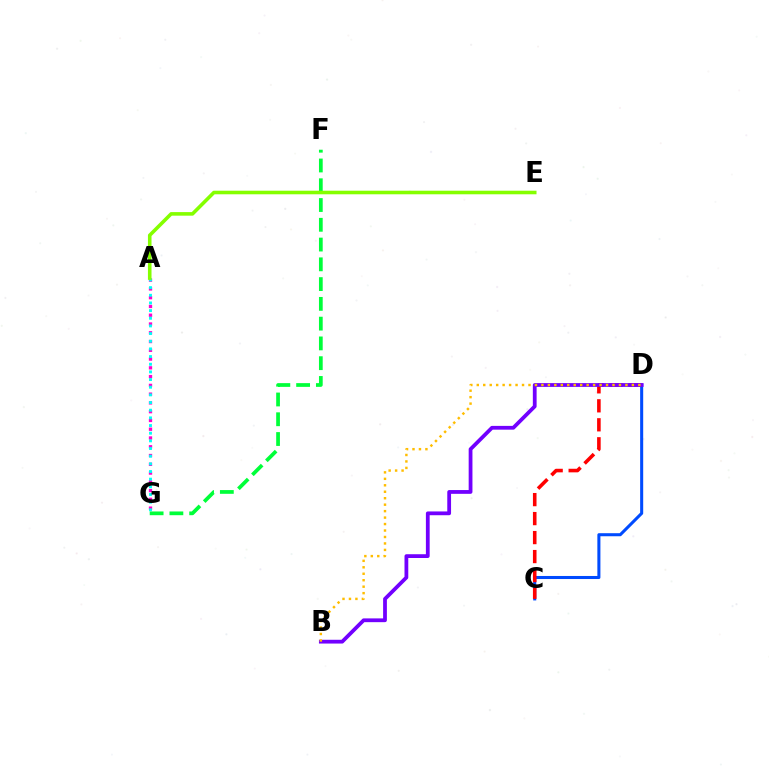{('A', 'G'): [{'color': '#ff00cf', 'line_style': 'dotted', 'thickness': 2.38}, {'color': '#00fff6', 'line_style': 'dotted', 'thickness': 2.08}], ('C', 'D'): [{'color': '#004bff', 'line_style': 'solid', 'thickness': 2.2}, {'color': '#ff0000', 'line_style': 'dashed', 'thickness': 2.58}], ('B', 'D'): [{'color': '#7200ff', 'line_style': 'solid', 'thickness': 2.72}, {'color': '#ffbd00', 'line_style': 'dotted', 'thickness': 1.76}], ('F', 'G'): [{'color': '#00ff39', 'line_style': 'dashed', 'thickness': 2.69}], ('A', 'E'): [{'color': '#84ff00', 'line_style': 'solid', 'thickness': 2.57}]}